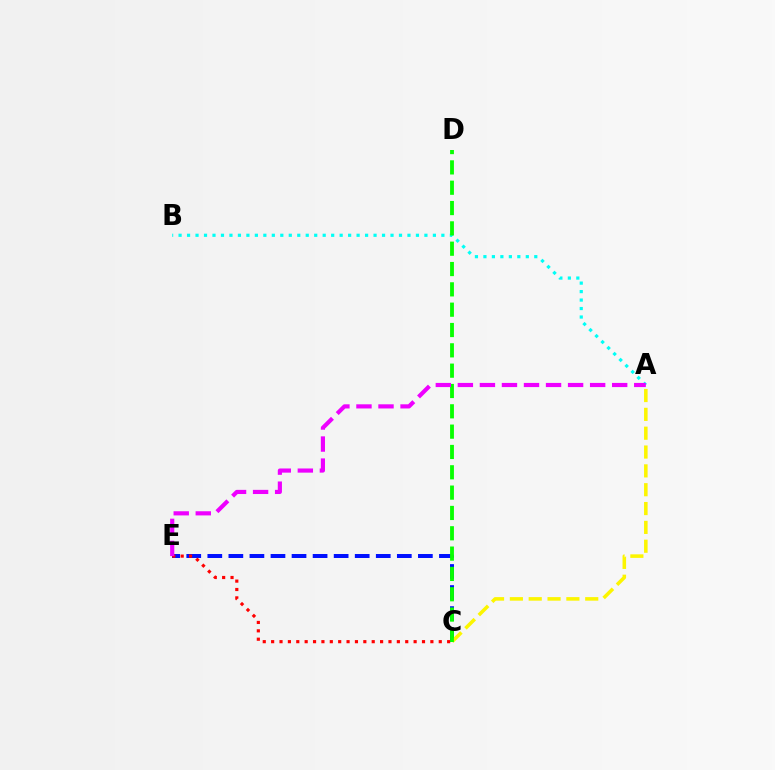{('C', 'E'): [{'color': '#0010ff', 'line_style': 'dashed', 'thickness': 2.86}, {'color': '#ff0000', 'line_style': 'dotted', 'thickness': 2.28}], ('A', 'C'): [{'color': '#fcf500', 'line_style': 'dashed', 'thickness': 2.56}], ('A', 'B'): [{'color': '#00fff6', 'line_style': 'dotted', 'thickness': 2.3}], ('C', 'D'): [{'color': '#08ff00', 'line_style': 'dashed', 'thickness': 2.76}], ('A', 'E'): [{'color': '#ee00ff', 'line_style': 'dashed', 'thickness': 2.99}]}